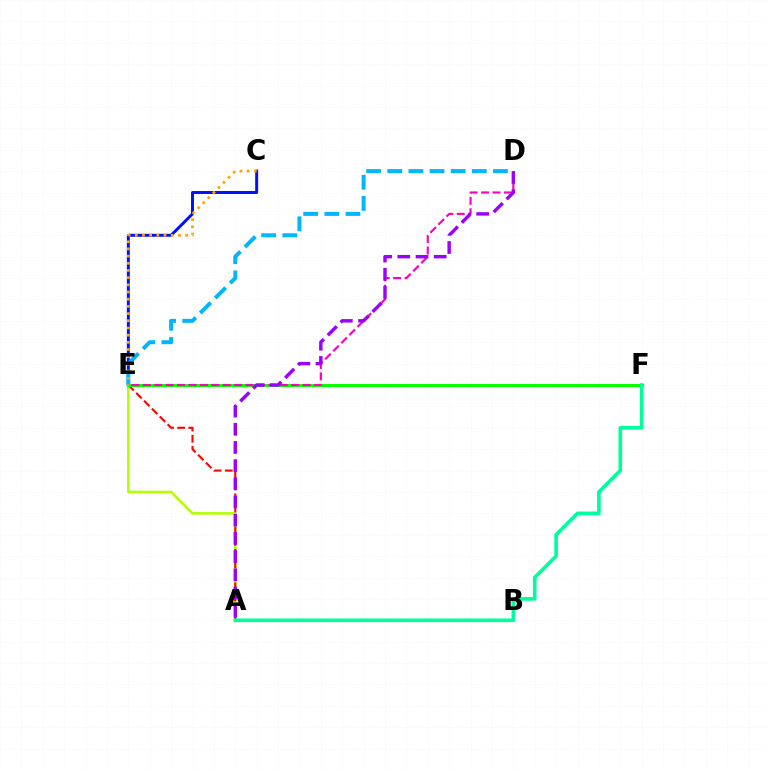{('A', 'E'): [{'color': '#b3ff00', 'line_style': 'solid', 'thickness': 1.83}, {'color': '#ff0000', 'line_style': 'dashed', 'thickness': 1.51}], ('C', 'E'): [{'color': '#0010ff', 'line_style': 'solid', 'thickness': 2.13}, {'color': '#ffa500', 'line_style': 'dotted', 'thickness': 1.95}], ('E', 'F'): [{'color': '#08ff00', 'line_style': 'solid', 'thickness': 2.15}], ('D', 'E'): [{'color': '#ff00bd', 'line_style': 'dashed', 'thickness': 1.55}, {'color': '#00b5ff', 'line_style': 'dashed', 'thickness': 2.87}], ('A', 'F'): [{'color': '#00ff9d', 'line_style': 'solid', 'thickness': 2.61}], ('A', 'D'): [{'color': '#9b00ff', 'line_style': 'dashed', 'thickness': 2.47}]}